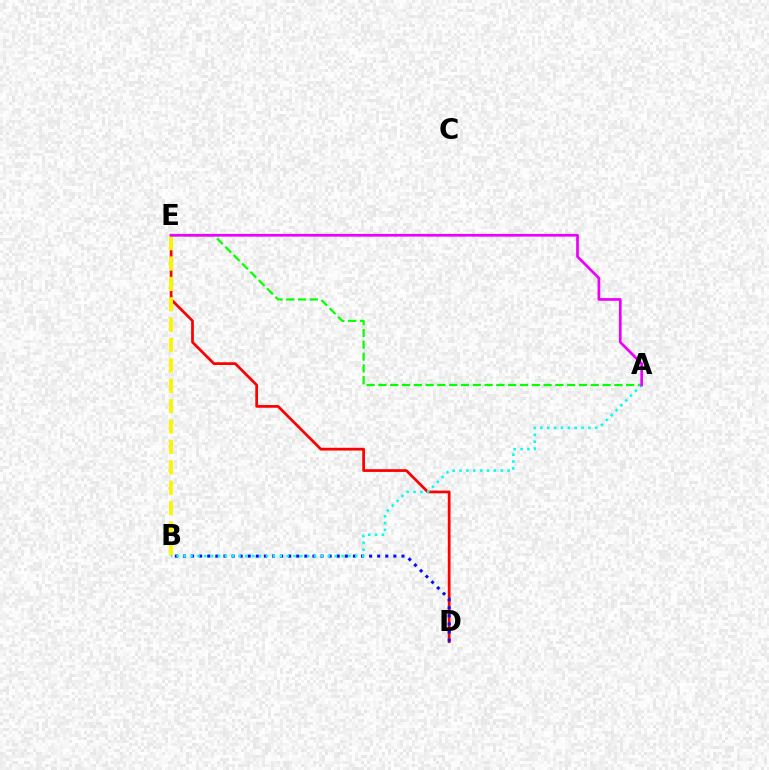{('D', 'E'): [{'color': '#ff0000', 'line_style': 'solid', 'thickness': 1.97}], ('B', 'D'): [{'color': '#0010ff', 'line_style': 'dotted', 'thickness': 2.2}], ('B', 'E'): [{'color': '#fcf500', 'line_style': 'dashed', 'thickness': 2.77}], ('A', 'E'): [{'color': '#08ff00', 'line_style': 'dashed', 'thickness': 1.6}, {'color': '#ee00ff', 'line_style': 'solid', 'thickness': 1.95}], ('A', 'B'): [{'color': '#00fff6', 'line_style': 'dotted', 'thickness': 1.87}]}